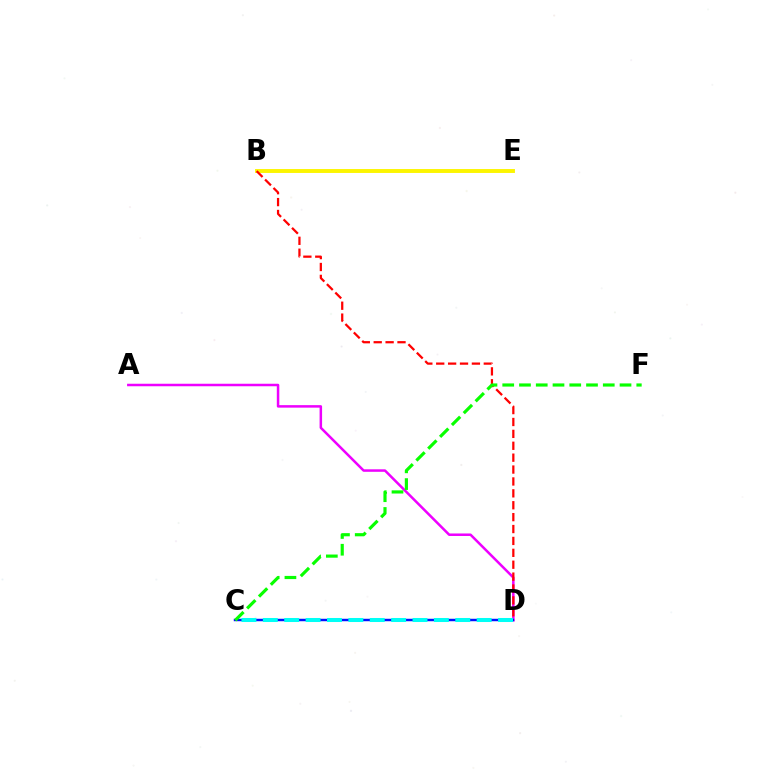{('A', 'D'): [{'color': '#ee00ff', 'line_style': 'solid', 'thickness': 1.8}], ('B', 'E'): [{'color': '#fcf500', 'line_style': 'solid', 'thickness': 2.81}], ('B', 'D'): [{'color': '#ff0000', 'line_style': 'dashed', 'thickness': 1.62}], ('C', 'D'): [{'color': '#0010ff', 'line_style': 'solid', 'thickness': 1.76}, {'color': '#00fff6', 'line_style': 'dashed', 'thickness': 2.9}], ('C', 'F'): [{'color': '#08ff00', 'line_style': 'dashed', 'thickness': 2.28}]}